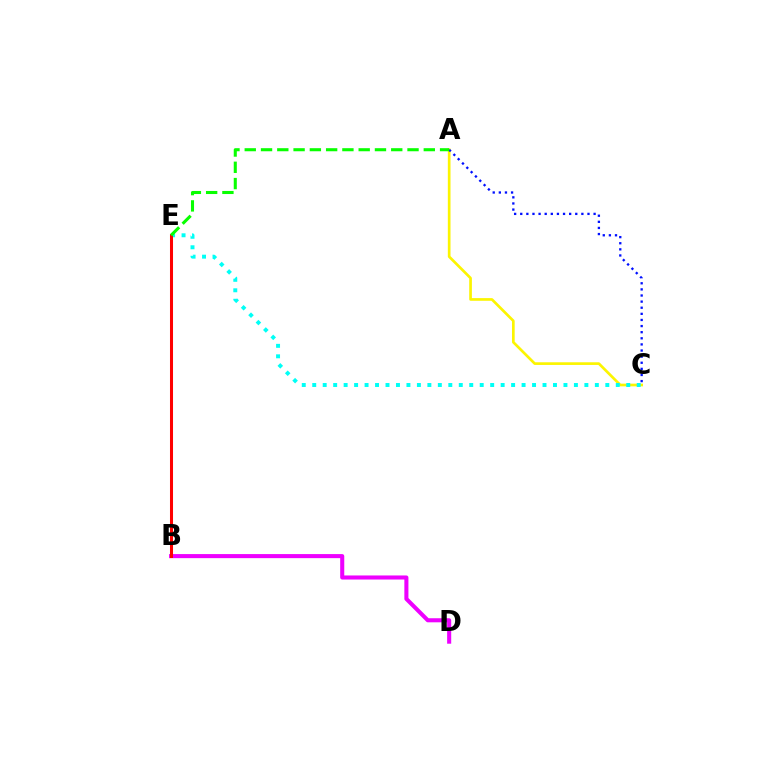{('A', 'C'): [{'color': '#fcf500', 'line_style': 'solid', 'thickness': 1.93}, {'color': '#0010ff', 'line_style': 'dotted', 'thickness': 1.66}], ('B', 'D'): [{'color': '#ee00ff', 'line_style': 'solid', 'thickness': 2.93}], ('C', 'E'): [{'color': '#00fff6', 'line_style': 'dotted', 'thickness': 2.84}], ('B', 'E'): [{'color': '#ff0000', 'line_style': 'solid', 'thickness': 2.19}], ('A', 'E'): [{'color': '#08ff00', 'line_style': 'dashed', 'thickness': 2.21}]}